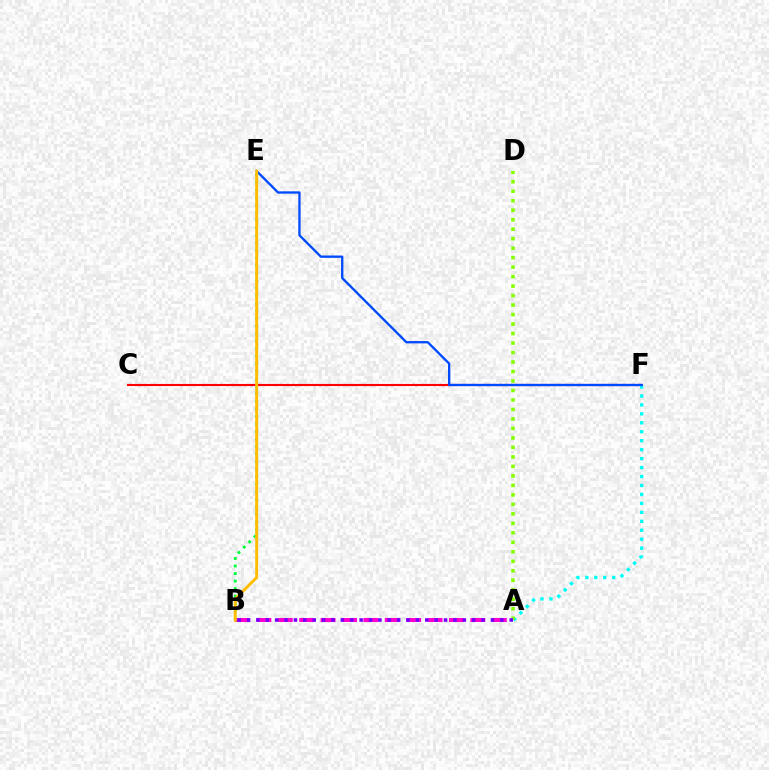{('B', 'E'): [{'color': '#00ff39', 'line_style': 'dotted', 'thickness': 2.05}, {'color': '#ffbd00', 'line_style': 'solid', 'thickness': 2.11}], ('C', 'F'): [{'color': '#ff0000', 'line_style': 'solid', 'thickness': 1.52}], ('A', 'B'): [{'color': '#ff00cf', 'line_style': 'dashed', 'thickness': 2.91}, {'color': '#7200ff', 'line_style': 'dotted', 'thickness': 2.55}], ('A', 'F'): [{'color': '#00fff6', 'line_style': 'dotted', 'thickness': 2.43}], ('E', 'F'): [{'color': '#004bff', 'line_style': 'solid', 'thickness': 1.68}], ('A', 'D'): [{'color': '#84ff00', 'line_style': 'dotted', 'thickness': 2.58}]}